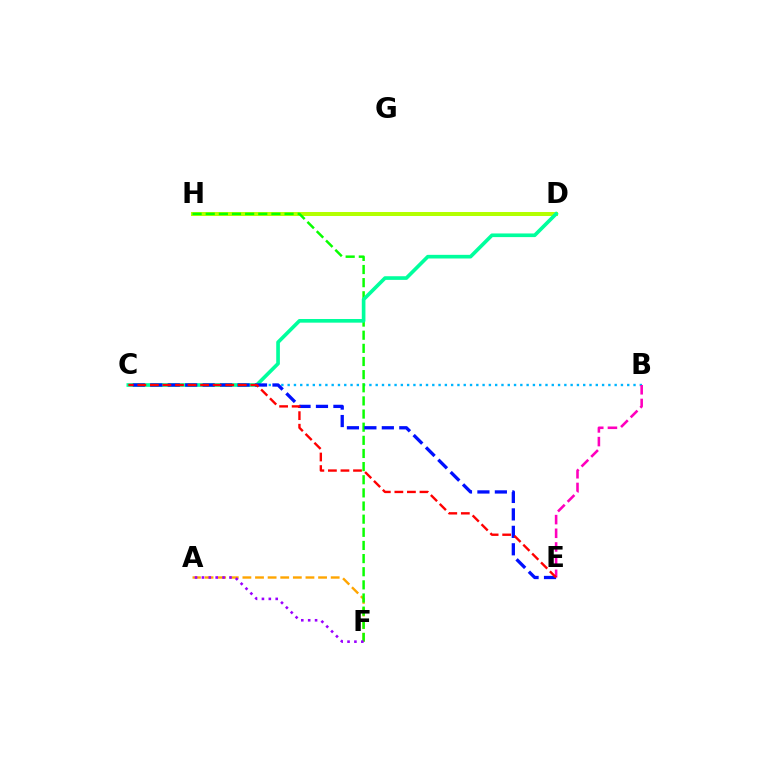{('D', 'H'): [{'color': '#b3ff00', 'line_style': 'solid', 'thickness': 2.89}], ('B', 'C'): [{'color': '#00b5ff', 'line_style': 'dotted', 'thickness': 1.71}], ('A', 'F'): [{'color': '#ffa500', 'line_style': 'dashed', 'thickness': 1.71}, {'color': '#9b00ff', 'line_style': 'dotted', 'thickness': 1.87}], ('F', 'H'): [{'color': '#08ff00', 'line_style': 'dashed', 'thickness': 1.79}], ('C', 'D'): [{'color': '#00ff9d', 'line_style': 'solid', 'thickness': 2.63}], ('B', 'E'): [{'color': '#ff00bd', 'line_style': 'dashed', 'thickness': 1.86}], ('C', 'E'): [{'color': '#0010ff', 'line_style': 'dashed', 'thickness': 2.37}, {'color': '#ff0000', 'line_style': 'dashed', 'thickness': 1.71}]}